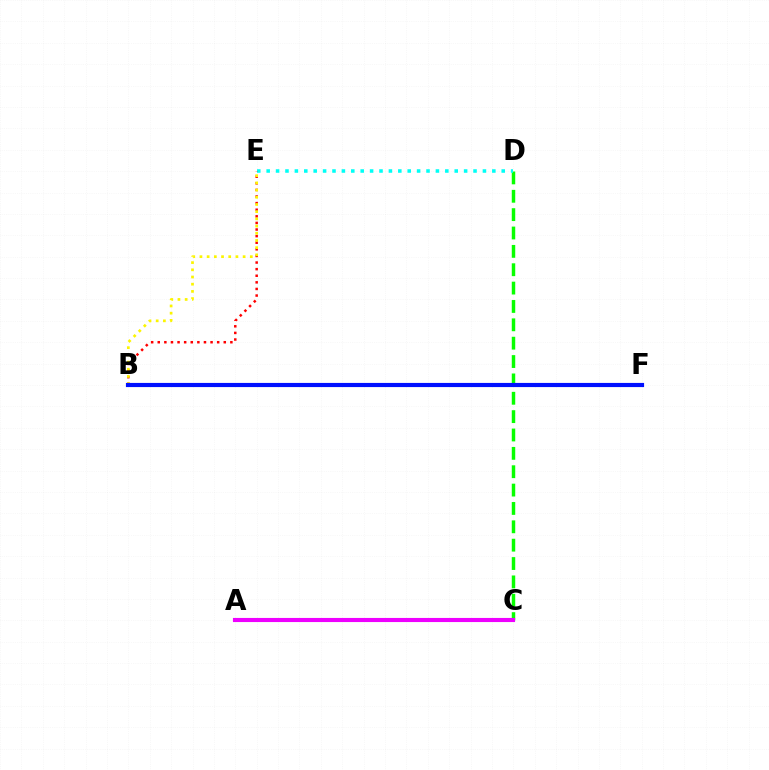{('C', 'D'): [{'color': '#08ff00', 'line_style': 'dashed', 'thickness': 2.49}], ('D', 'E'): [{'color': '#00fff6', 'line_style': 'dotted', 'thickness': 2.55}], ('A', 'C'): [{'color': '#ee00ff', 'line_style': 'solid', 'thickness': 2.97}], ('B', 'E'): [{'color': '#ff0000', 'line_style': 'dotted', 'thickness': 1.79}, {'color': '#fcf500', 'line_style': 'dotted', 'thickness': 1.95}], ('B', 'F'): [{'color': '#0010ff', 'line_style': 'solid', 'thickness': 2.99}]}